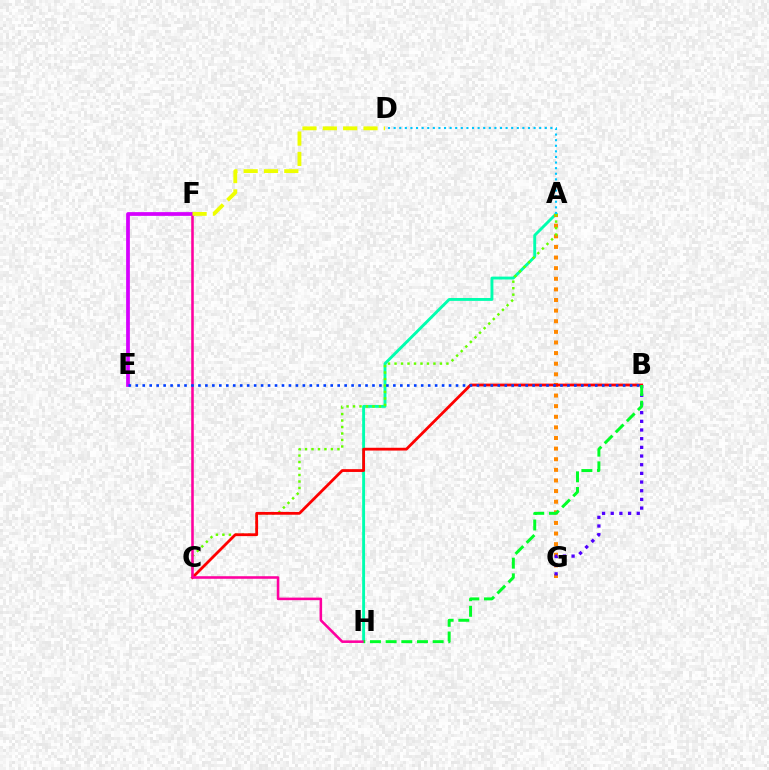{('A', 'H'): [{'color': '#00ffaf', 'line_style': 'solid', 'thickness': 2.08}], ('A', 'G'): [{'color': '#ff8800', 'line_style': 'dotted', 'thickness': 2.88}], ('A', 'C'): [{'color': '#66ff00', 'line_style': 'dotted', 'thickness': 1.76}], ('B', 'C'): [{'color': '#ff0000', 'line_style': 'solid', 'thickness': 2.01}], ('F', 'H'): [{'color': '#ff00a0', 'line_style': 'solid', 'thickness': 1.85}], ('A', 'D'): [{'color': '#00c7ff', 'line_style': 'dotted', 'thickness': 1.52}], ('B', 'G'): [{'color': '#4f00ff', 'line_style': 'dotted', 'thickness': 2.36}], ('B', 'H'): [{'color': '#00ff27', 'line_style': 'dashed', 'thickness': 2.13}], ('E', 'F'): [{'color': '#d600ff', 'line_style': 'solid', 'thickness': 2.7}], ('B', 'E'): [{'color': '#003fff', 'line_style': 'dotted', 'thickness': 1.89}], ('D', 'F'): [{'color': '#eeff00', 'line_style': 'dashed', 'thickness': 2.76}]}